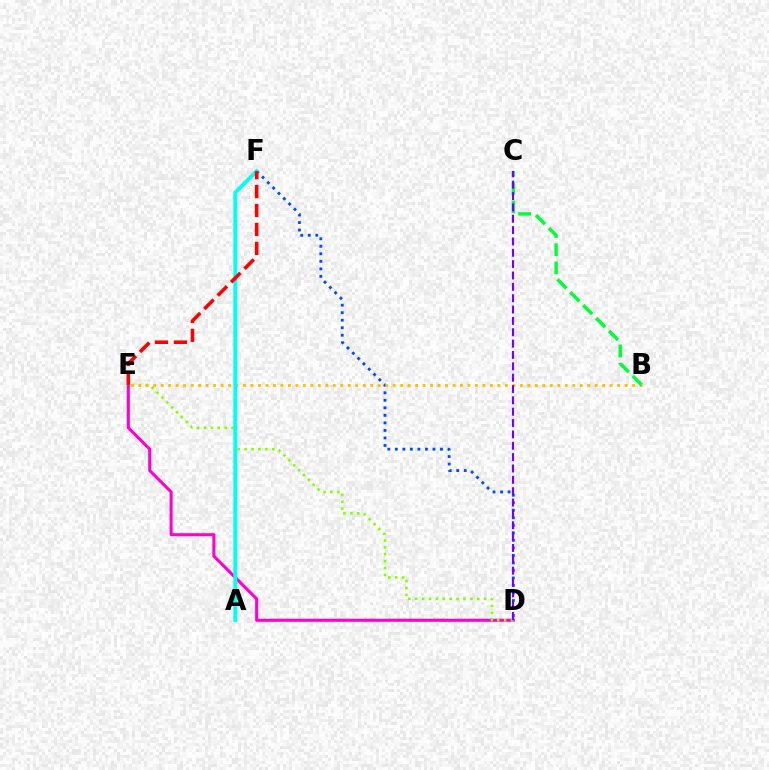{('D', 'E'): [{'color': '#ff00cf', 'line_style': 'solid', 'thickness': 2.21}, {'color': '#84ff00', 'line_style': 'dotted', 'thickness': 1.87}], ('D', 'F'): [{'color': '#004bff', 'line_style': 'dotted', 'thickness': 2.04}], ('B', 'E'): [{'color': '#ffbd00', 'line_style': 'dotted', 'thickness': 2.03}], ('B', 'C'): [{'color': '#00ff39', 'line_style': 'dashed', 'thickness': 2.48}], ('A', 'F'): [{'color': '#00fff6', 'line_style': 'solid', 'thickness': 2.78}], ('E', 'F'): [{'color': '#ff0000', 'line_style': 'dashed', 'thickness': 2.57}], ('C', 'D'): [{'color': '#7200ff', 'line_style': 'dashed', 'thickness': 1.54}]}